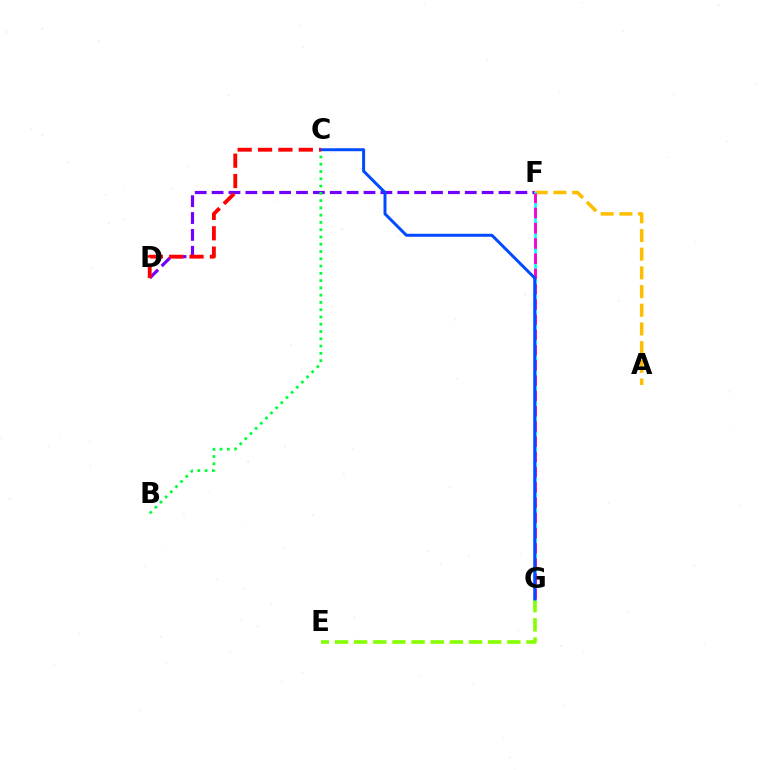{('E', 'G'): [{'color': '#84ff00', 'line_style': 'dashed', 'thickness': 2.6}], ('D', 'F'): [{'color': '#7200ff', 'line_style': 'dashed', 'thickness': 2.29}], ('A', 'F'): [{'color': '#ffbd00', 'line_style': 'dashed', 'thickness': 2.54}], ('F', 'G'): [{'color': '#00fff6', 'line_style': 'solid', 'thickness': 1.89}, {'color': '#ff00cf', 'line_style': 'dashed', 'thickness': 2.07}], ('B', 'C'): [{'color': '#00ff39', 'line_style': 'dotted', 'thickness': 1.98}], ('C', 'G'): [{'color': '#004bff', 'line_style': 'solid', 'thickness': 2.15}], ('C', 'D'): [{'color': '#ff0000', 'line_style': 'dashed', 'thickness': 2.77}]}